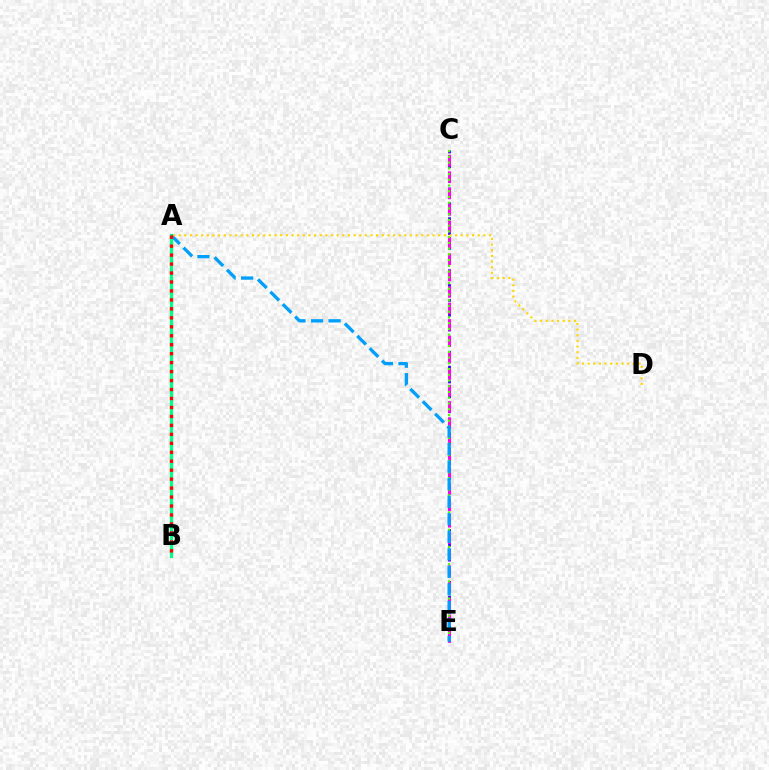{('C', 'E'): [{'color': '#3700ff', 'line_style': 'dotted', 'thickness': 2.02}, {'color': '#ff00ed', 'line_style': 'dashed', 'thickness': 2.23}, {'color': '#4fff00', 'line_style': 'dotted', 'thickness': 1.56}], ('A', 'B'): [{'color': '#00ff86', 'line_style': 'solid', 'thickness': 2.32}, {'color': '#ff0000', 'line_style': 'dotted', 'thickness': 2.43}], ('A', 'E'): [{'color': '#009eff', 'line_style': 'dashed', 'thickness': 2.38}], ('A', 'D'): [{'color': '#ffd500', 'line_style': 'dotted', 'thickness': 1.53}]}